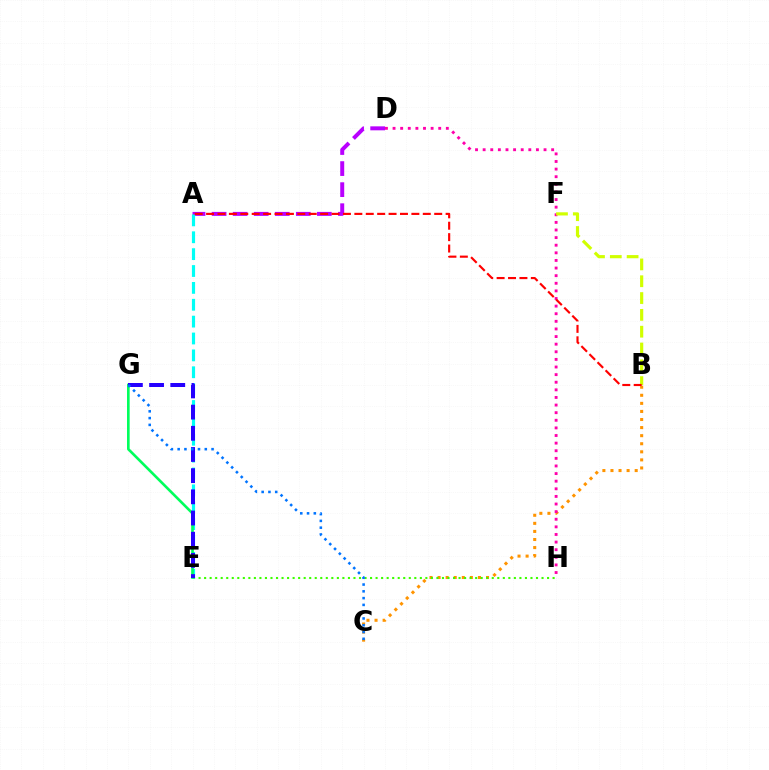{('B', 'C'): [{'color': '#ff9400', 'line_style': 'dotted', 'thickness': 2.19}], ('A', 'D'): [{'color': '#b900ff', 'line_style': 'dashed', 'thickness': 2.86}], ('E', 'H'): [{'color': '#3dff00', 'line_style': 'dotted', 'thickness': 1.5}], ('A', 'E'): [{'color': '#00fff6', 'line_style': 'dashed', 'thickness': 2.29}], ('D', 'H'): [{'color': '#ff00ac', 'line_style': 'dotted', 'thickness': 2.07}], ('B', 'F'): [{'color': '#d1ff00', 'line_style': 'dashed', 'thickness': 2.28}], ('E', 'G'): [{'color': '#00ff5c', 'line_style': 'solid', 'thickness': 1.9}, {'color': '#2500ff', 'line_style': 'dashed', 'thickness': 2.88}], ('C', 'G'): [{'color': '#0074ff', 'line_style': 'dotted', 'thickness': 1.84}], ('A', 'B'): [{'color': '#ff0000', 'line_style': 'dashed', 'thickness': 1.55}]}